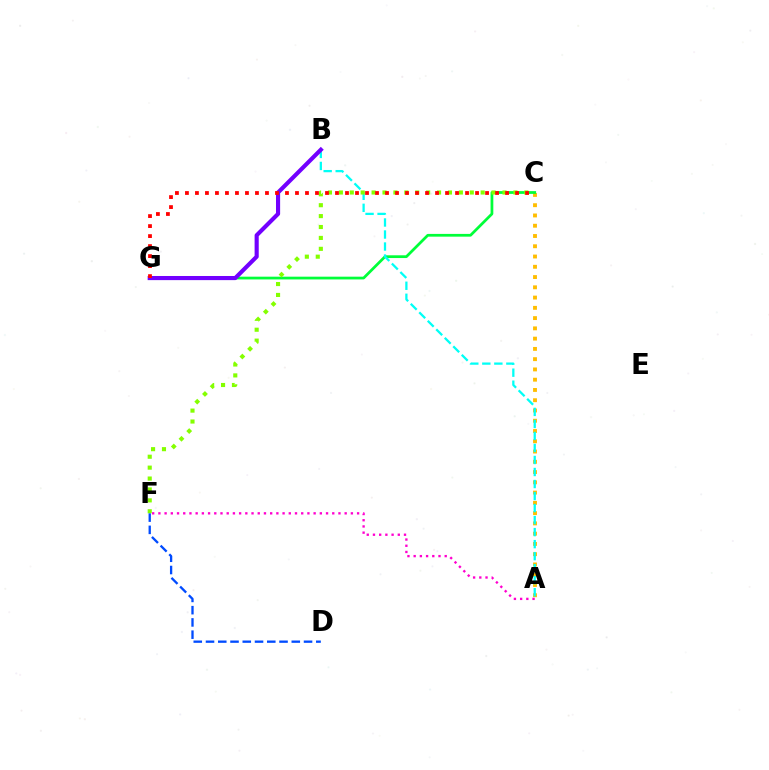{('A', 'C'): [{'color': '#ffbd00', 'line_style': 'dotted', 'thickness': 2.79}], ('C', 'G'): [{'color': '#00ff39', 'line_style': 'solid', 'thickness': 1.98}, {'color': '#ff0000', 'line_style': 'dotted', 'thickness': 2.72}], ('A', 'B'): [{'color': '#00fff6', 'line_style': 'dashed', 'thickness': 1.63}], ('C', 'F'): [{'color': '#84ff00', 'line_style': 'dotted', 'thickness': 2.96}], ('B', 'G'): [{'color': '#7200ff', 'line_style': 'solid', 'thickness': 2.97}], ('A', 'F'): [{'color': '#ff00cf', 'line_style': 'dotted', 'thickness': 1.69}], ('D', 'F'): [{'color': '#004bff', 'line_style': 'dashed', 'thickness': 1.66}]}